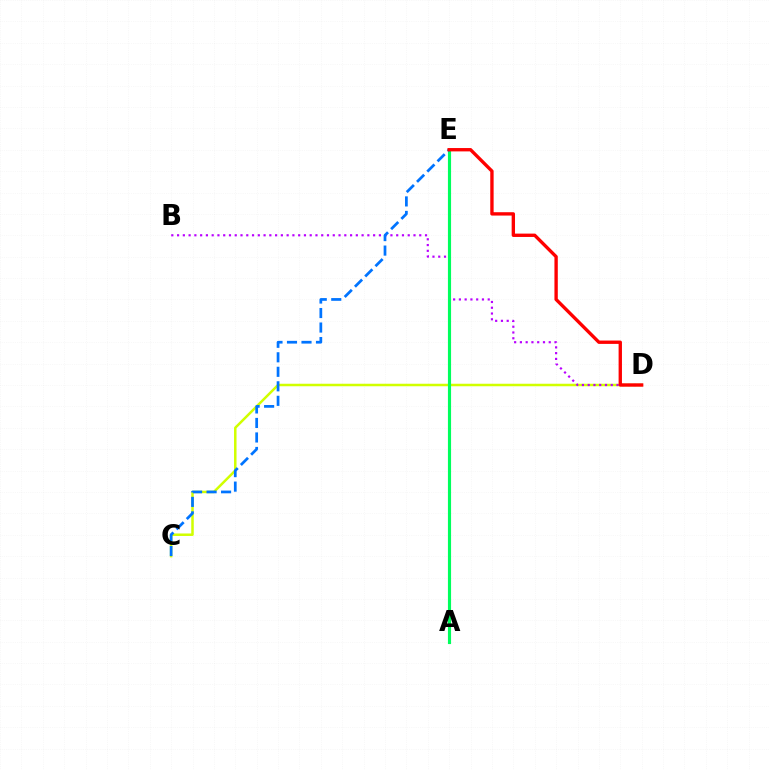{('C', 'D'): [{'color': '#d1ff00', 'line_style': 'solid', 'thickness': 1.8}], ('B', 'D'): [{'color': '#b900ff', 'line_style': 'dotted', 'thickness': 1.57}], ('A', 'E'): [{'color': '#00ff5c', 'line_style': 'solid', 'thickness': 2.26}], ('C', 'E'): [{'color': '#0074ff', 'line_style': 'dashed', 'thickness': 1.97}], ('D', 'E'): [{'color': '#ff0000', 'line_style': 'solid', 'thickness': 2.41}]}